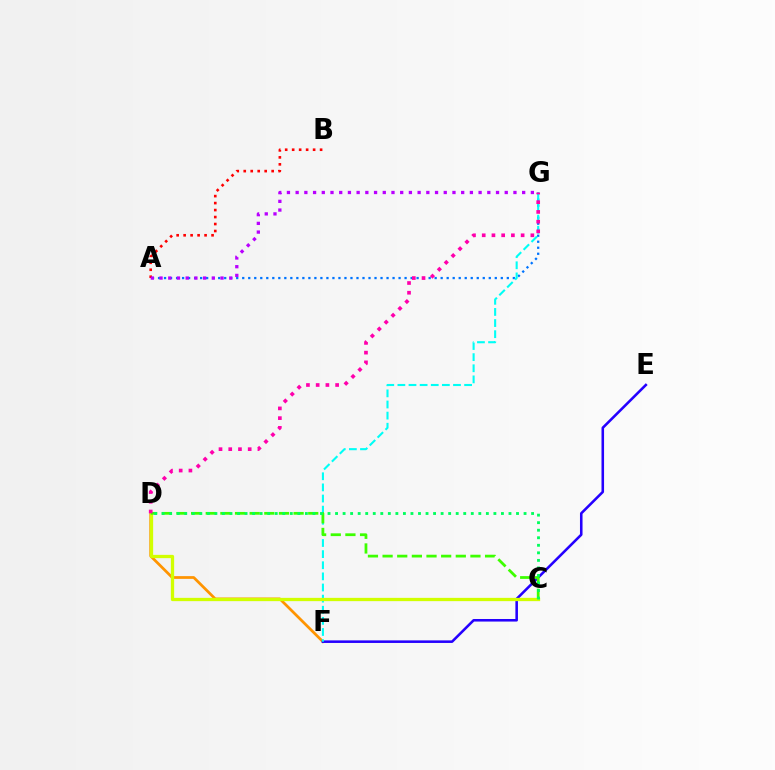{('A', 'G'): [{'color': '#0074ff', 'line_style': 'dotted', 'thickness': 1.63}, {'color': '#b900ff', 'line_style': 'dotted', 'thickness': 2.37}], ('D', 'F'): [{'color': '#ff9400', 'line_style': 'solid', 'thickness': 1.97}], ('E', 'F'): [{'color': '#2500ff', 'line_style': 'solid', 'thickness': 1.84}], ('A', 'B'): [{'color': '#ff0000', 'line_style': 'dotted', 'thickness': 1.9}], ('F', 'G'): [{'color': '#00fff6', 'line_style': 'dashed', 'thickness': 1.51}], ('C', 'D'): [{'color': '#d1ff00', 'line_style': 'solid', 'thickness': 2.37}, {'color': '#3dff00', 'line_style': 'dashed', 'thickness': 1.99}, {'color': '#00ff5c', 'line_style': 'dotted', 'thickness': 2.05}], ('D', 'G'): [{'color': '#ff00ac', 'line_style': 'dotted', 'thickness': 2.64}]}